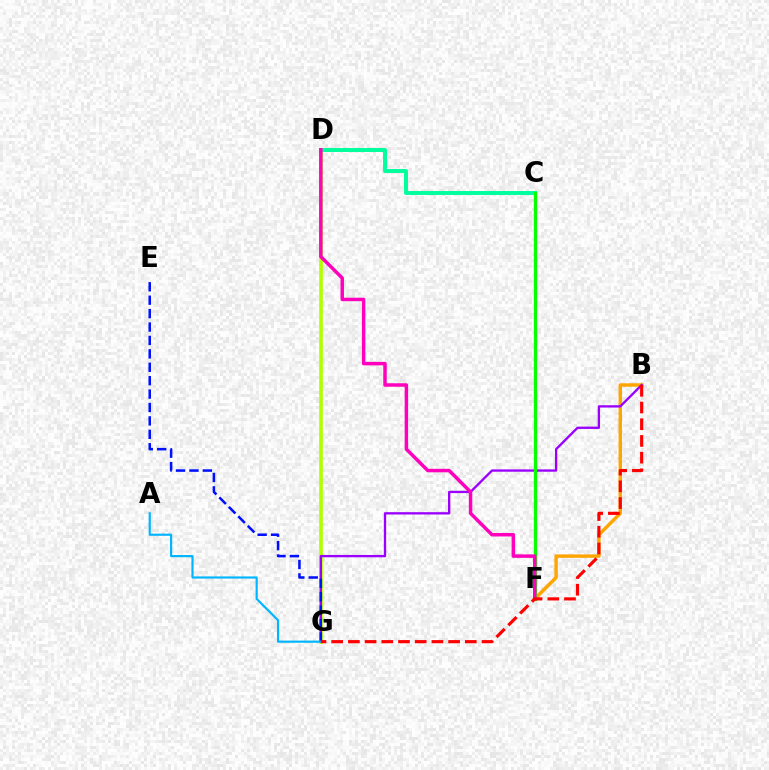{('D', 'G'): [{'color': '#b3ff00', 'line_style': 'solid', 'thickness': 2.65}], ('C', 'D'): [{'color': '#00ff9d', 'line_style': 'solid', 'thickness': 2.84}], ('B', 'F'): [{'color': '#ffa500', 'line_style': 'solid', 'thickness': 2.48}], ('B', 'G'): [{'color': '#9b00ff', 'line_style': 'solid', 'thickness': 1.67}, {'color': '#ff0000', 'line_style': 'dashed', 'thickness': 2.27}], ('C', 'F'): [{'color': '#08ff00', 'line_style': 'solid', 'thickness': 2.37}], ('E', 'G'): [{'color': '#0010ff', 'line_style': 'dashed', 'thickness': 1.82}], ('D', 'F'): [{'color': '#ff00bd', 'line_style': 'solid', 'thickness': 2.5}], ('A', 'G'): [{'color': '#00b5ff', 'line_style': 'solid', 'thickness': 1.55}]}